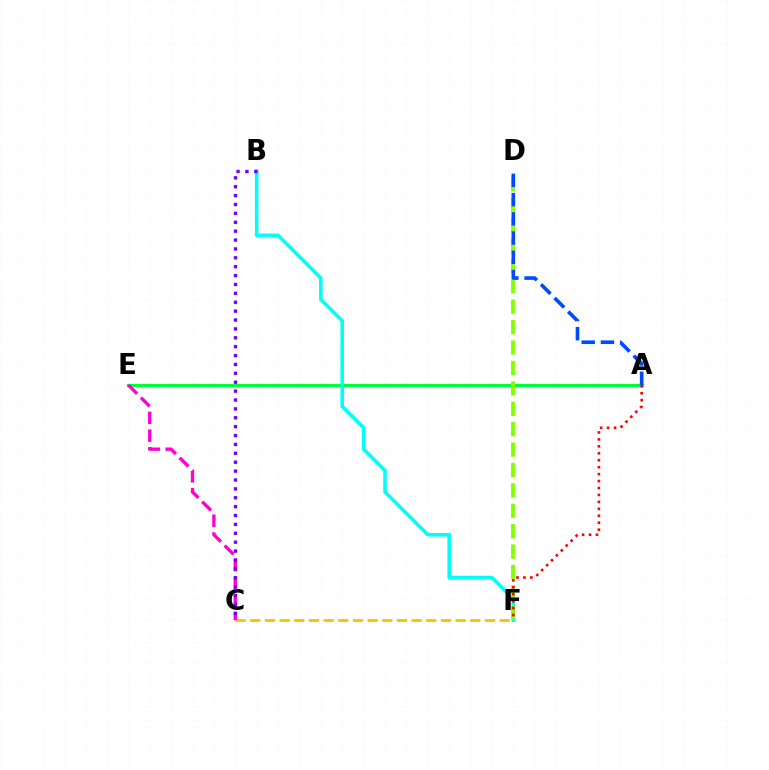{('A', 'E'): [{'color': '#00ff39', 'line_style': 'solid', 'thickness': 2.32}], ('B', 'F'): [{'color': '#00fff6', 'line_style': 'solid', 'thickness': 2.57}], ('C', 'F'): [{'color': '#ffbd00', 'line_style': 'dashed', 'thickness': 1.99}], ('D', 'F'): [{'color': '#84ff00', 'line_style': 'dashed', 'thickness': 2.77}], ('C', 'E'): [{'color': '#ff00cf', 'line_style': 'dashed', 'thickness': 2.41}], ('A', 'D'): [{'color': '#004bff', 'line_style': 'dashed', 'thickness': 2.61}], ('A', 'F'): [{'color': '#ff0000', 'line_style': 'dotted', 'thickness': 1.89}], ('B', 'C'): [{'color': '#7200ff', 'line_style': 'dotted', 'thickness': 2.41}]}